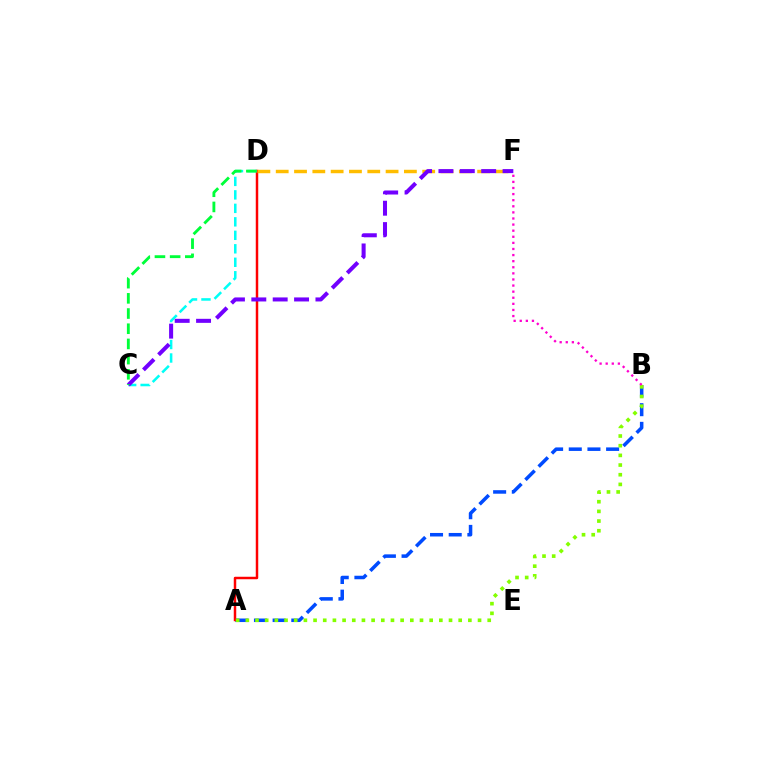{('A', 'B'): [{'color': '#004bff', 'line_style': 'dashed', 'thickness': 2.54}, {'color': '#84ff00', 'line_style': 'dotted', 'thickness': 2.63}], ('A', 'D'): [{'color': '#ff0000', 'line_style': 'solid', 'thickness': 1.79}], ('D', 'F'): [{'color': '#ffbd00', 'line_style': 'dashed', 'thickness': 2.49}], ('C', 'D'): [{'color': '#00fff6', 'line_style': 'dashed', 'thickness': 1.83}, {'color': '#00ff39', 'line_style': 'dashed', 'thickness': 2.06}], ('C', 'F'): [{'color': '#7200ff', 'line_style': 'dashed', 'thickness': 2.9}], ('B', 'F'): [{'color': '#ff00cf', 'line_style': 'dotted', 'thickness': 1.66}]}